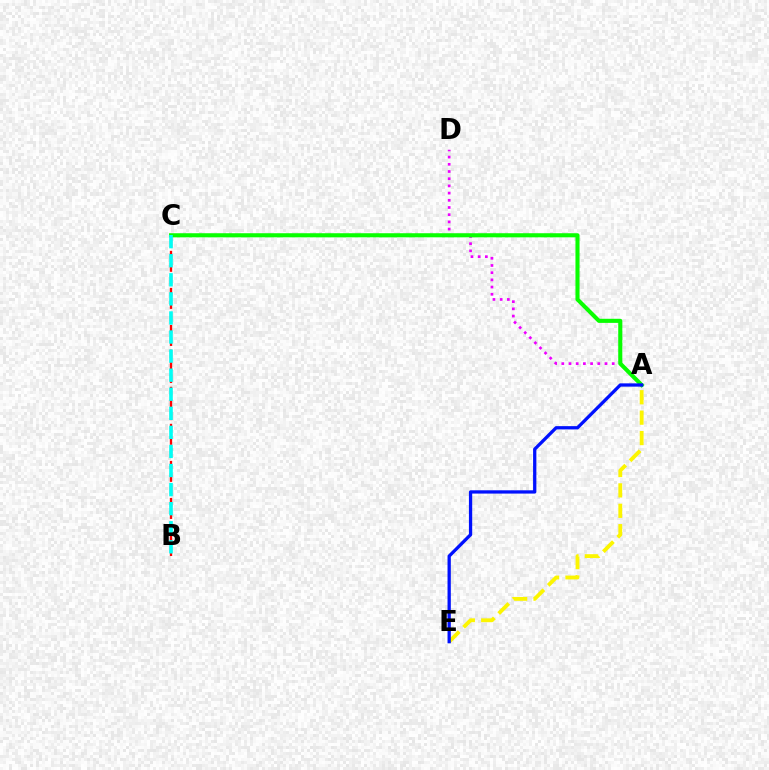{('B', 'C'): [{'color': '#ff0000', 'line_style': 'dashed', 'thickness': 1.68}, {'color': '#00fff6', 'line_style': 'dashed', 'thickness': 2.59}], ('A', 'D'): [{'color': '#ee00ff', 'line_style': 'dotted', 'thickness': 1.96}], ('A', 'C'): [{'color': '#08ff00', 'line_style': 'solid', 'thickness': 2.94}], ('A', 'E'): [{'color': '#fcf500', 'line_style': 'dashed', 'thickness': 2.77}, {'color': '#0010ff', 'line_style': 'solid', 'thickness': 2.36}]}